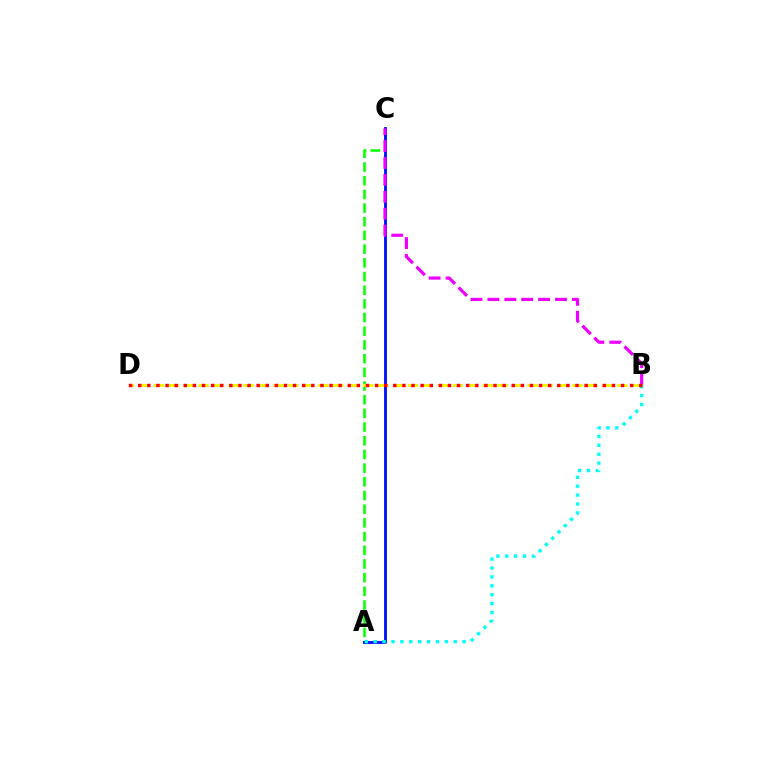{('A', 'C'): [{'color': '#08ff00', 'line_style': 'dashed', 'thickness': 1.86}, {'color': '#0010ff', 'line_style': 'solid', 'thickness': 2.05}], ('A', 'B'): [{'color': '#00fff6', 'line_style': 'dotted', 'thickness': 2.42}], ('B', 'C'): [{'color': '#ee00ff', 'line_style': 'dashed', 'thickness': 2.3}], ('B', 'D'): [{'color': '#fcf500', 'line_style': 'dashed', 'thickness': 2.03}, {'color': '#ff0000', 'line_style': 'dotted', 'thickness': 2.48}]}